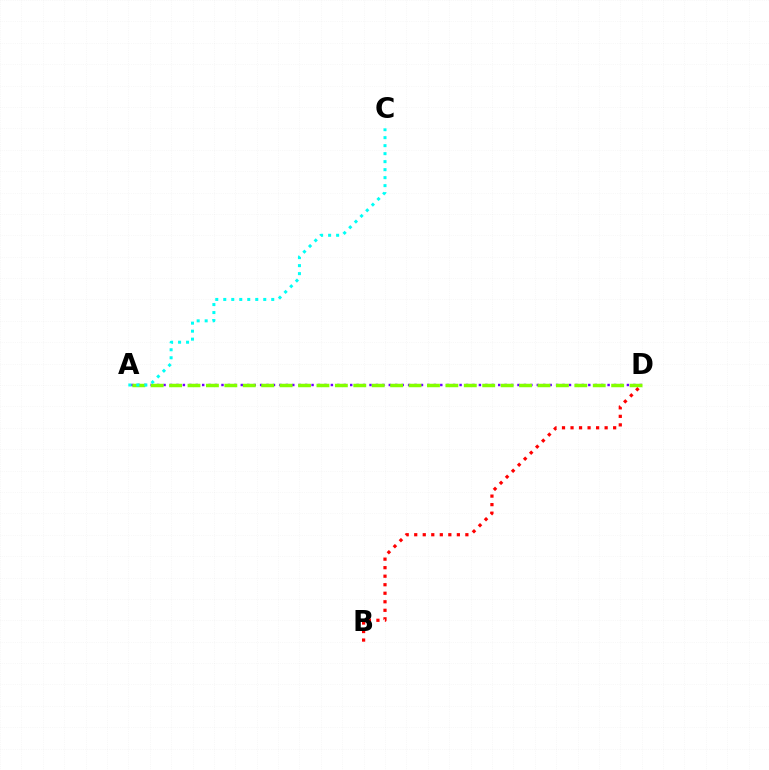{('A', 'D'): [{'color': '#7200ff', 'line_style': 'dotted', 'thickness': 1.75}, {'color': '#84ff00', 'line_style': 'dashed', 'thickness': 2.5}], ('A', 'C'): [{'color': '#00fff6', 'line_style': 'dotted', 'thickness': 2.17}], ('B', 'D'): [{'color': '#ff0000', 'line_style': 'dotted', 'thickness': 2.32}]}